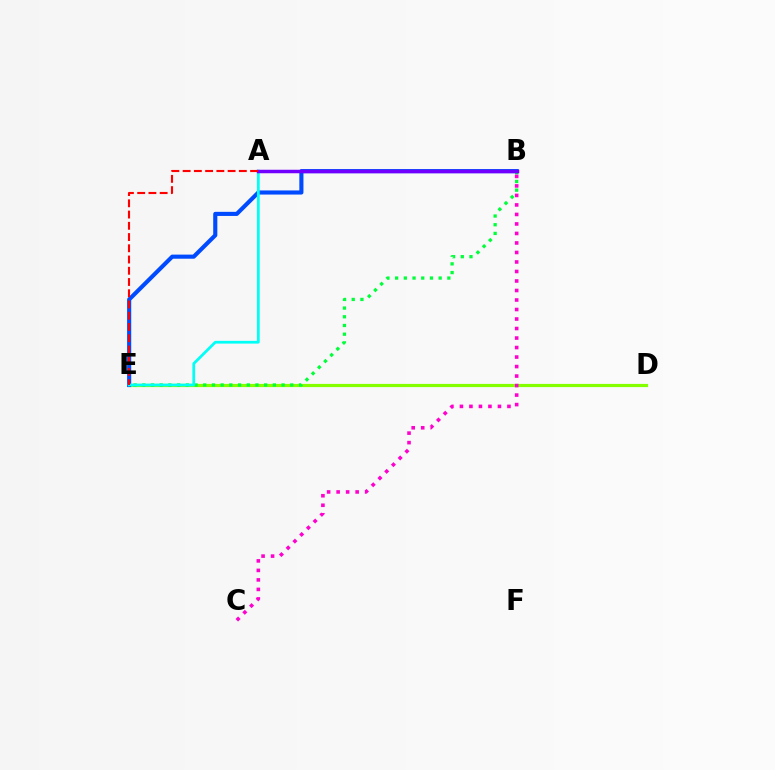{('D', 'E'): [{'color': '#84ff00', 'line_style': 'solid', 'thickness': 2.3}], ('A', 'B'): [{'color': '#ffbd00', 'line_style': 'solid', 'thickness': 2.1}, {'color': '#7200ff', 'line_style': 'solid', 'thickness': 2.51}], ('B', 'E'): [{'color': '#00ff39', 'line_style': 'dotted', 'thickness': 2.36}, {'color': '#004bff', 'line_style': 'solid', 'thickness': 2.96}], ('A', 'E'): [{'color': '#00fff6', 'line_style': 'solid', 'thickness': 1.98}, {'color': '#ff0000', 'line_style': 'dashed', 'thickness': 1.53}], ('B', 'C'): [{'color': '#ff00cf', 'line_style': 'dotted', 'thickness': 2.58}]}